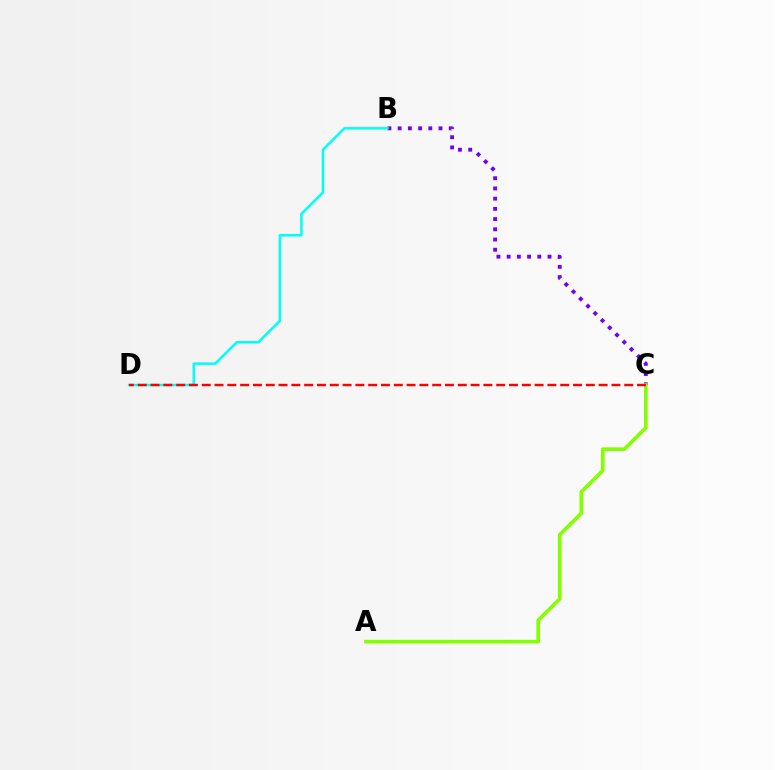{('B', 'C'): [{'color': '#7200ff', 'line_style': 'dotted', 'thickness': 2.78}], ('B', 'D'): [{'color': '#00fff6', 'line_style': 'solid', 'thickness': 1.81}], ('A', 'C'): [{'color': '#84ff00', 'line_style': 'solid', 'thickness': 2.62}], ('C', 'D'): [{'color': '#ff0000', 'line_style': 'dashed', 'thickness': 1.74}]}